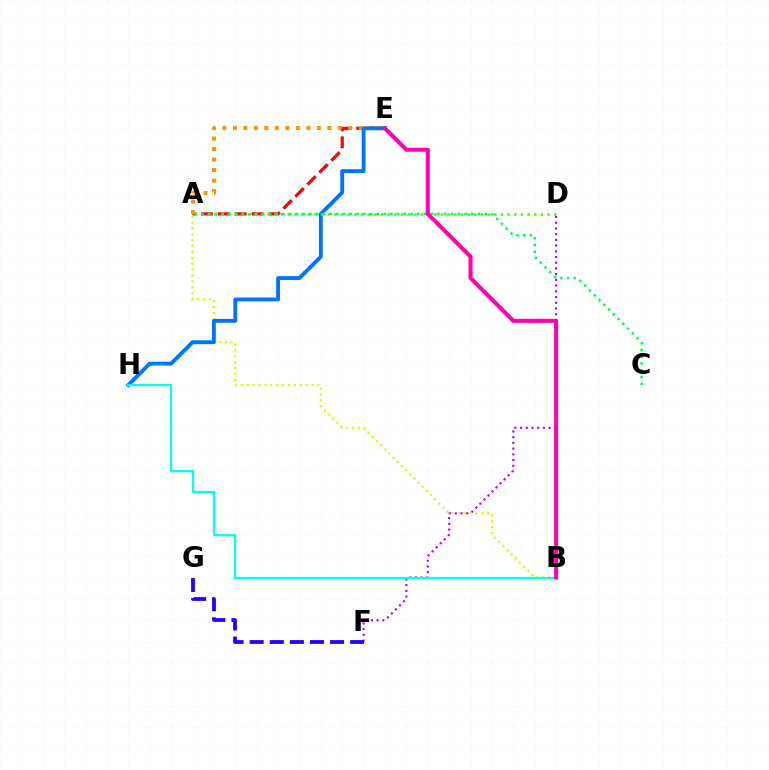{('A', 'E'): [{'color': '#ff0000', 'line_style': 'dashed', 'thickness': 2.3}, {'color': '#ff9400', 'line_style': 'dotted', 'thickness': 2.85}], ('D', 'F'): [{'color': '#b900ff', 'line_style': 'dotted', 'thickness': 1.55}], ('A', 'B'): [{'color': '#d1ff00', 'line_style': 'dotted', 'thickness': 1.6}], ('E', 'H'): [{'color': '#0074ff', 'line_style': 'solid', 'thickness': 2.78}], ('F', 'G'): [{'color': '#2500ff', 'line_style': 'dashed', 'thickness': 2.73}], ('B', 'H'): [{'color': '#00fff6', 'line_style': 'solid', 'thickness': 1.64}], ('A', 'D'): [{'color': '#3dff00', 'line_style': 'dotted', 'thickness': 1.81}], ('A', 'C'): [{'color': '#00ff5c', 'line_style': 'dotted', 'thickness': 1.83}], ('B', 'E'): [{'color': '#ff00ac', 'line_style': 'solid', 'thickness': 2.91}]}